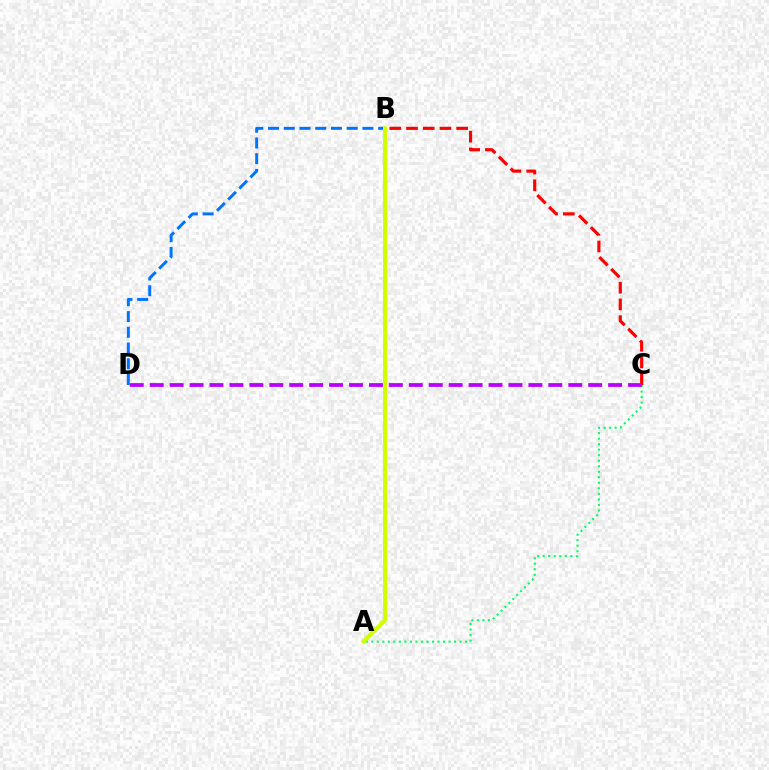{('A', 'C'): [{'color': '#00ff5c', 'line_style': 'dotted', 'thickness': 1.5}], ('B', 'D'): [{'color': '#0074ff', 'line_style': 'dashed', 'thickness': 2.14}], ('B', 'C'): [{'color': '#ff0000', 'line_style': 'dashed', 'thickness': 2.27}], ('A', 'B'): [{'color': '#d1ff00', 'line_style': 'solid', 'thickness': 2.88}], ('C', 'D'): [{'color': '#b900ff', 'line_style': 'dashed', 'thickness': 2.71}]}